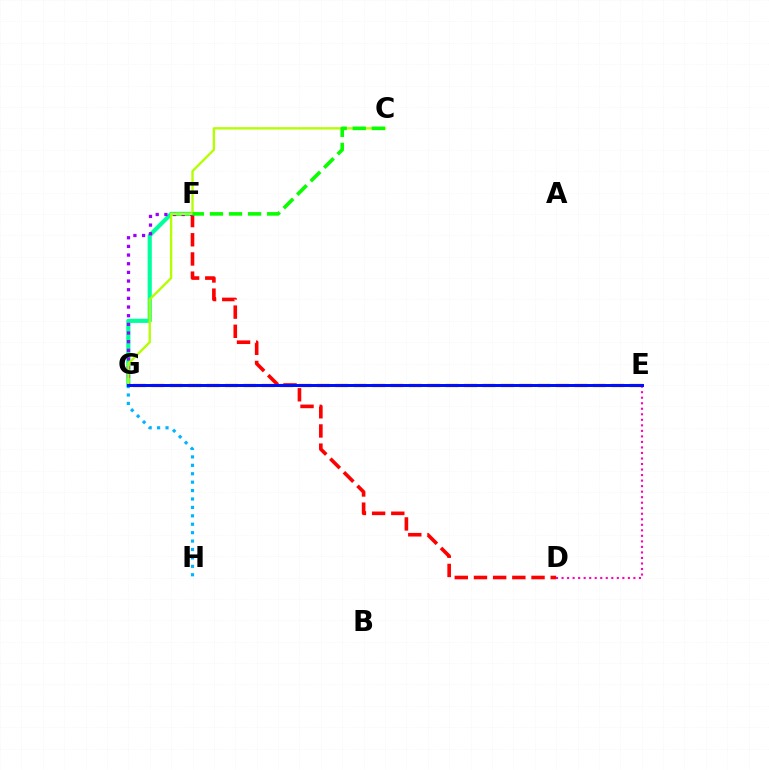{('F', 'G'): [{'color': '#00ff9d', 'line_style': 'solid', 'thickness': 2.99}, {'color': '#9b00ff', 'line_style': 'dotted', 'thickness': 2.35}], ('E', 'G'): [{'color': '#ffa500', 'line_style': 'dashed', 'thickness': 2.5}, {'color': '#0010ff', 'line_style': 'solid', 'thickness': 2.15}], ('D', 'F'): [{'color': '#ff0000', 'line_style': 'dashed', 'thickness': 2.61}], ('D', 'E'): [{'color': '#ff00bd', 'line_style': 'dotted', 'thickness': 1.5}], ('G', 'H'): [{'color': '#00b5ff', 'line_style': 'dotted', 'thickness': 2.29}], ('C', 'G'): [{'color': '#b3ff00', 'line_style': 'solid', 'thickness': 1.68}], ('C', 'F'): [{'color': '#08ff00', 'line_style': 'dashed', 'thickness': 2.59}]}